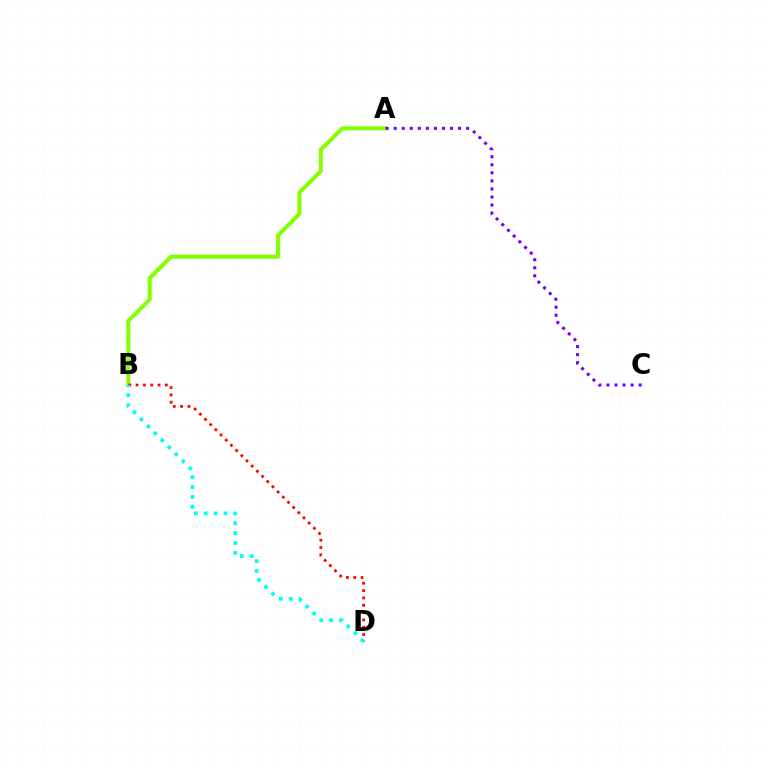{('A', 'B'): [{'color': '#84ff00', 'line_style': 'solid', 'thickness': 2.93}], ('A', 'C'): [{'color': '#7200ff', 'line_style': 'dotted', 'thickness': 2.19}], ('B', 'D'): [{'color': '#ff0000', 'line_style': 'dotted', 'thickness': 1.99}, {'color': '#00fff6', 'line_style': 'dotted', 'thickness': 2.68}]}